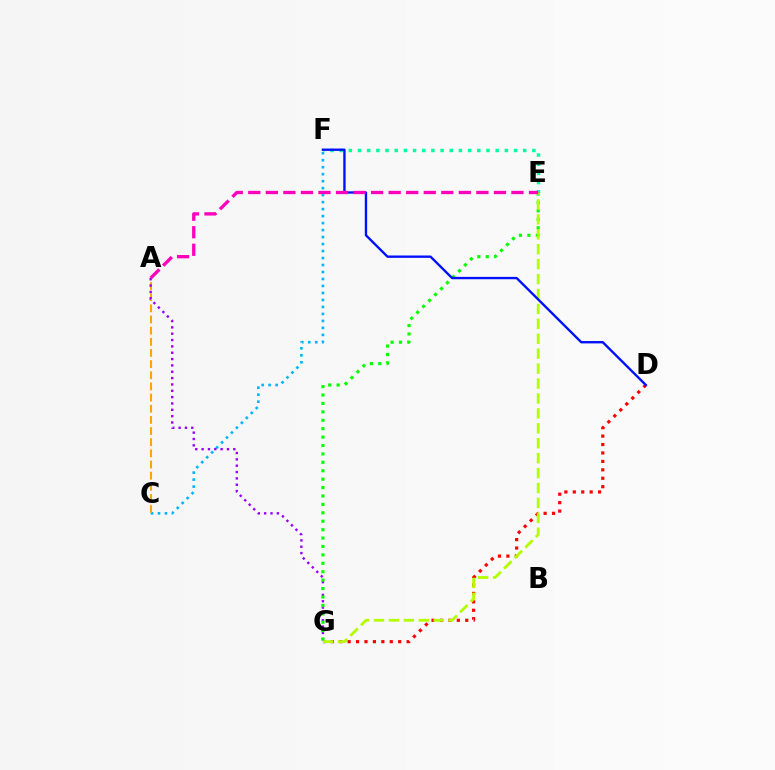{('C', 'F'): [{'color': '#00b5ff', 'line_style': 'dotted', 'thickness': 1.9}], ('D', 'G'): [{'color': '#ff0000', 'line_style': 'dotted', 'thickness': 2.29}], ('A', 'C'): [{'color': '#ffa500', 'line_style': 'dashed', 'thickness': 1.52}], ('E', 'F'): [{'color': '#00ff9d', 'line_style': 'dotted', 'thickness': 2.49}], ('A', 'G'): [{'color': '#9b00ff', 'line_style': 'dotted', 'thickness': 1.72}], ('E', 'G'): [{'color': '#08ff00', 'line_style': 'dotted', 'thickness': 2.29}, {'color': '#b3ff00', 'line_style': 'dashed', 'thickness': 2.03}], ('D', 'F'): [{'color': '#0010ff', 'line_style': 'solid', 'thickness': 1.7}], ('A', 'E'): [{'color': '#ff00bd', 'line_style': 'dashed', 'thickness': 2.38}]}